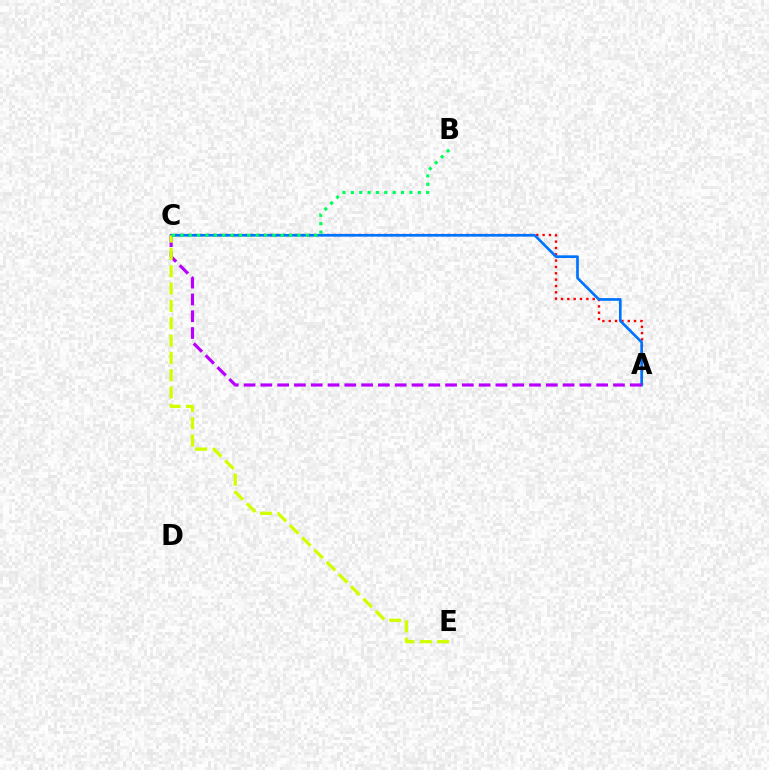{('A', 'C'): [{'color': '#ff0000', 'line_style': 'dotted', 'thickness': 1.72}, {'color': '#0074ff', 'line_style': 'solid', 'thickness': 1.94}, {'color': '#b900ff', 'line_style': 'dashed', 'thickness': 2.28}], ('C', 'E'): [{'color': '#d1ff00', 'line_style': 'dashed', 'thickness': 2.36}], ('B', 'C'): [{'color': '#00ff5c', 'line_style': 'dotted', 'thickness': 2.27}]}